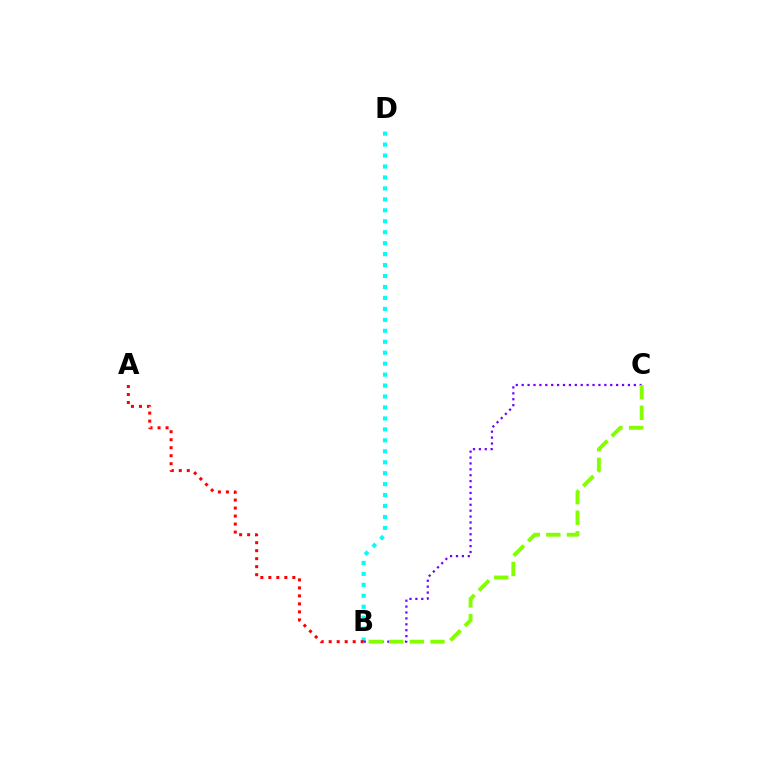{('B', 'D'): [{'color': '#00fff6', 'line_style': 'dotted', 'thickness': 2.98}], ('B', 'C'): [{'color': '#7200ff', 'line_style': 'dotted', 'thickness': 1.6}, {'color': '#84ff00', 'line_style': 'dashed', 'thickness': 2.8}], ('A', 'B'): [{'color': '#ff0000', 'line_style': 'dotted', 'thickness': 2.17}]}